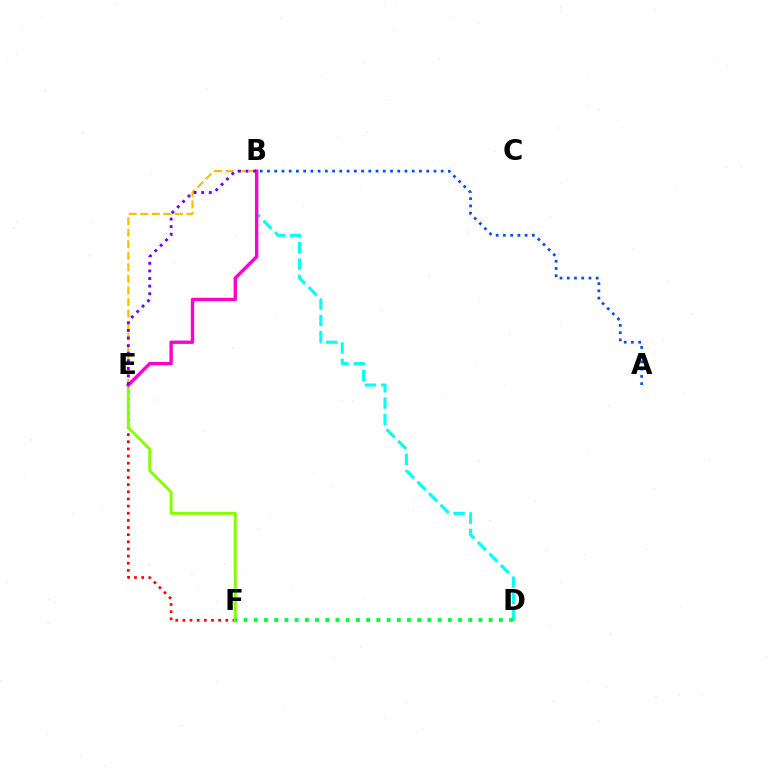{('A', 'B'): [{'color': '#004bff', 'line_style': 'dotted', 'thickness': 1.97}], ('B', 'E'): [{'color': '#ffbd00', 'line_style': 'dashed', 'thickness': 1.57}, {'color': '#ff00cf', 'line_style': 'solid', 'thickness': 2.42}, {'color': '#7200ff', 'line_style': 'dotted', 'thickness': 2.06}], ('B', 'D'): [{'color': '#00fff6', 'line_style': 'dashed', 'thickness': 2.22}], ('E', 'F'): [{'color': '#ff0000', 'line_style': 'dotted', 'thickness': 1.94}, {'color': '#84ff00', 'line_style': 'solid', 'thickness': 2.09}], ('D', 'F'): [{'color': '#00ff39', 'line_style': 'dotted', 'thickness': 2.77}]}